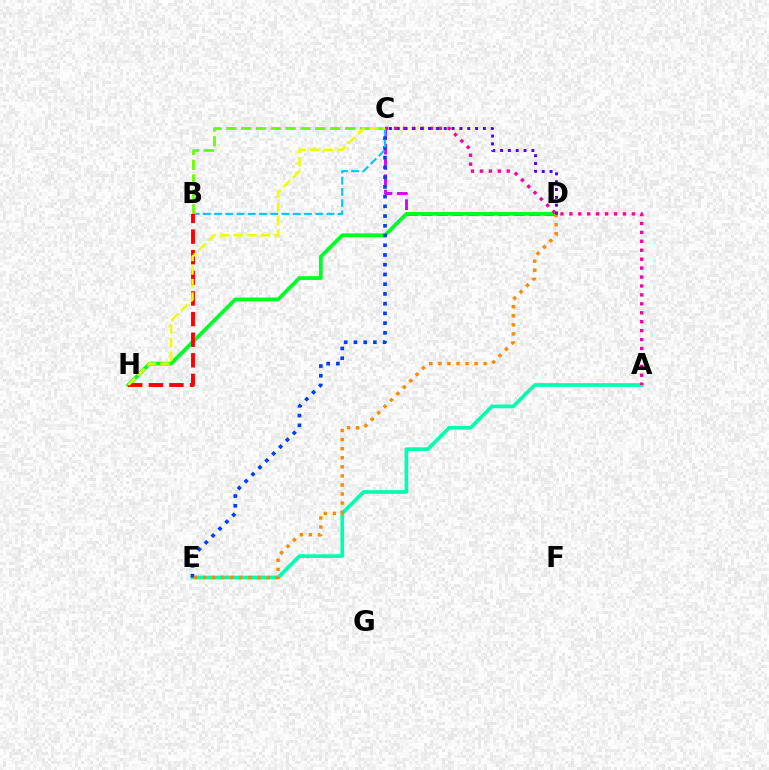{('C', 'D'): [{'color': '#d600ff', 'line_style': 'dashed', 'thickness': 2.08}, {'color': '#4f00ff', 'line_style': 'dotted', 'thickness': 2.13}], ('A', 'E'): [{'color': '#00ffaf', 'line_style': 'solid', 'thickness': 2.66}], ('D', 'H'): [{'color': '#00ff27', 'line_style': 'solid', 'thickness': 2.71}], ('C', 'E'): [{'color': '#003fff', 'line_style': 'dotted', 'thickness': 2.64}], ('D', 'E'): [{'color': '#ff8800', 'line_style': 'dotted', 'thickness': 2.46}], ('A', 'C'): [{'color': '#ff00a0', 'line_style': 'dotted', 'thickness': 2.43}], ('B', 'C'): [{'color': '#00c7ff', 'line_style': 'dashed', 'thickness': 1.53}, {'color': '#66ff00', 'line_style': 'dashed', 'thickness': 2.02}], ('B', 'H'): [{'color': '#ff0000', 'line_style': 'dashed', 'thickness': 2.8}], ('C', 'H'): [{'color': '#eeff00', 'line_style': 'dashed', 'thickness': 1.84}]}